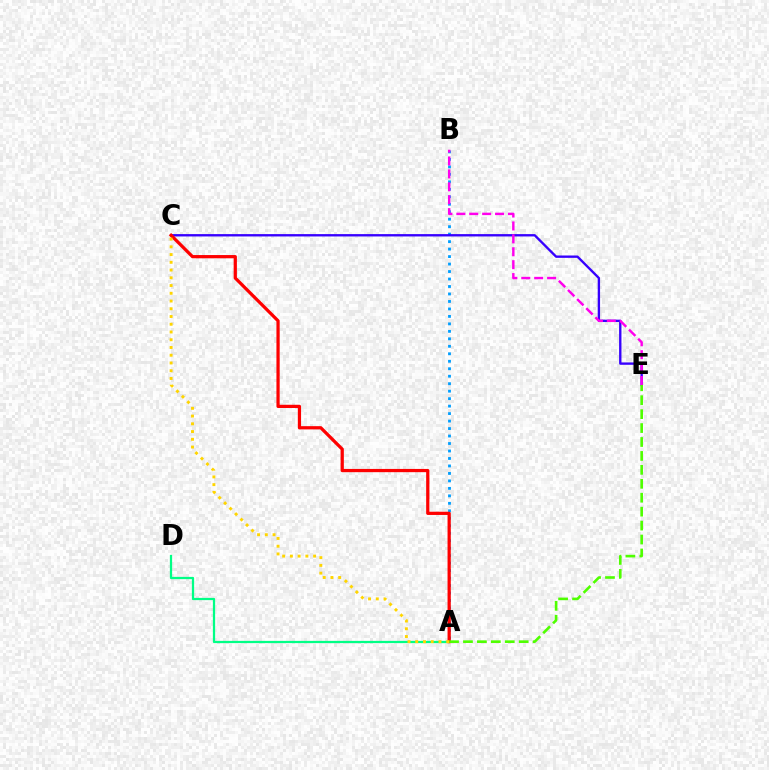{('A', 'B'): [{'color': '#009eff', 'line_style': 'dotted', 'thickness': 2.03}], ('A', 'D'): [{'color': '#00ff86', 'line_style': 'solid', 'thickness': 1.62}], ('C', 'E'): [{'color': '#3700ff', 'line_style': 'solid', 'thickness': 1.69}], ('A', 'C'): [{'color': '#ff0000', 'line_style': 'solid', 'thickness': 2.33}, {'color': '#ffd500', 'line_style': 'dotted', 'thickness': 2.1}], ('A', 'E'): [{'color': '#4fff00', 'line_style': 'dashed', 'thickness': 1.89}], ('B', 'E'): [{'color': '#ff00ed', 'line_style': 'dashed', 'thickness': 1.75}]}